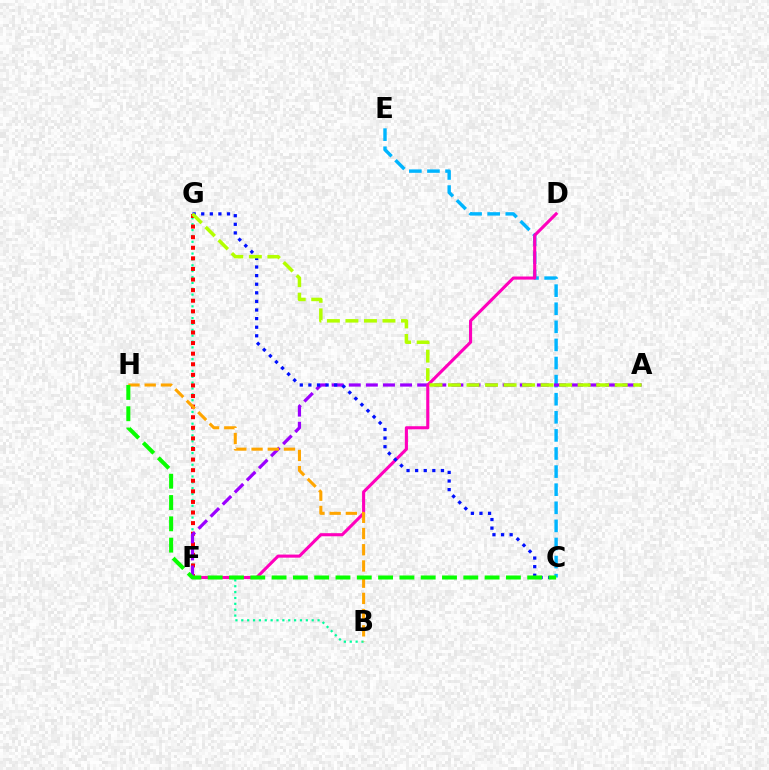{('B', 'G'): [{'color': '#00ff9d', 'line_style': 'dotted', 'thickness': 1.59}], ('F', 'G'): [{'color': '#ff0000', 'line_style': 'dotted', 'thickness': 2.88}], ('C', 'E'): [{'color': '#00b5ff', 'line_style': 'dashed', 'thickness': 2.46}], ('A', 'F'): [{'color': '#9b00ff', 'line_style': 'dashed', 'thickness': 2.32}], ('D', 'F'): [{'color': '#ff00bd', 'line_style': 'solid', 'thickness': 2.23}], ('C', 'G'): [{'color': '#0010ff', 'line_style': 'dotted', 'thickness': 2.34}], ('B', 'H'): [{'color': '#ffa500', 'line_style': 'dashed', 'thickness': 2.2}], ('C', 'H'): [{'color': '#08ff00', 'line_style': 'dashed', 'thickness': 2.89}], ('A', 'G'): [{'color': '#b3ff00', 'line_style': 'dashed', 'thickness': 2.52}]}